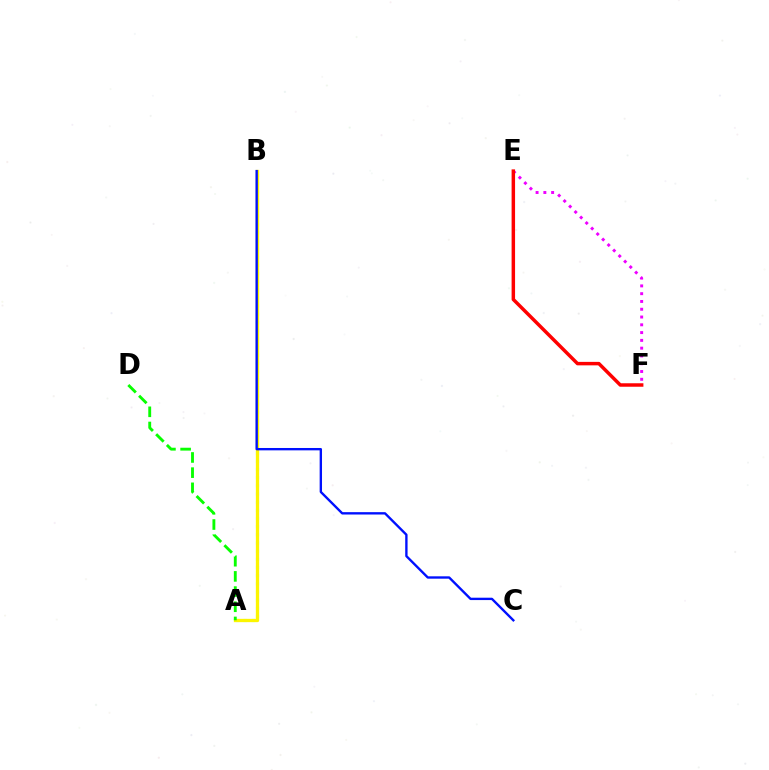{('A', 'B'): [{'color': '#00fff6', 'line_style': 'dotted', 'thickness': 2.22}, {'color': '#fcf500', 'line_style': 'solid', 'thickness': 2.37}], ('E', 'F'): [{'color': '#ee00ff', 'line_style': 'dotted', 'thickness': 2.11}, {'color': '#ff0000', 'line_style': 'solid', 'thickness': 2.5}], ('A', 'D'): [{'color': '#08ff00', 'line_style': 'dashed', 'thickness': 2.06}], ('B', 'C'): [{'color': '#0010ff', 'line_style': 'solid', 'thickness': 1.7}]}